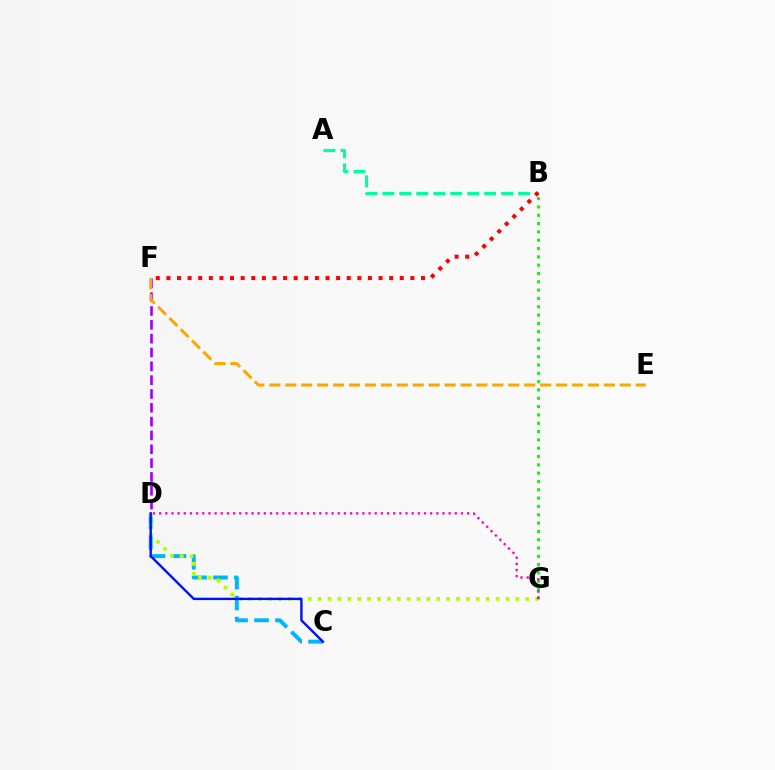{('C', 'D'): [{'color': '#00b5ff', 'line_style': 'dashed', 'thickness': 2.85}, {'color': '#0010ff', 'line_style': 'solid', 'thickness': 1.72}], ('D', 'F'): [{'color': '#9b00ff', 'line_style': 'dashed', 'thickness': 1.88}], ('A', 'B'): [{'color': '#00ff9d', 'line_style': 'dashed', 'thickness': 2.31}], ('B', 'F'): [{'color': '#ff0000', 'line_style': 'dotted', 'thickness': 2.88}], ('E', 'F'): [{'color': '#ffa500', 'line_style': 'dashed', 'thickness': 2.16}], ('D', 'G'): [{'color': '#b3ff00', 'line_style': 'dotted', 'thickness': 2.69}, {'color': '#ff00bd', 'line_style': 'dotted', 'thickness': 1.67}], ('B', 'G'): [{'color': '#08ff00', 'line_style': 'dotted', 'thickness': 2.26}]}